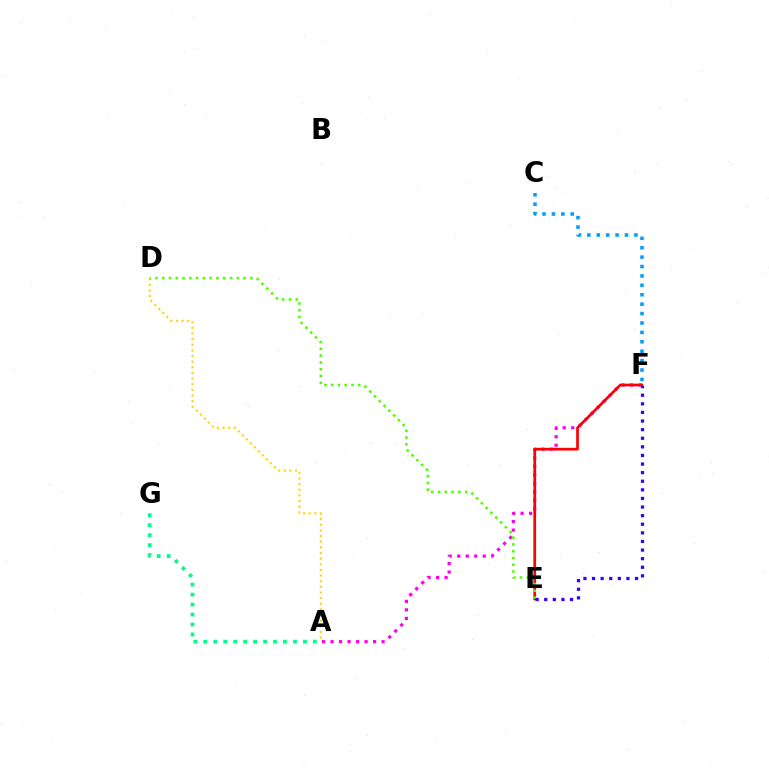{('A', 'D'): [{'color': '#ffd500', 'line_style': 'dotted', 'thickness': 1.53}], ('A', 'F'): [{'color': '#ff00ed', 'line_style': 'dotted', 'thickness': 2.31}], ('C', 'F'): [{'color': '#009eff', 'line_style': 'dotted', 'thickness': 2.56}], ('A', 'G'): [{'color': '#00ff86', 'line_style': 'dotted', 'thickness': 2.71}], ('E', 'F'): [{'color': '#ff0000', 'line_style': 'solid', 'thickness': 1.96}, {'color': '#3700ff', 'line_style': 'dotted', 'thickness': 2.34}], ('D', 'E'): [{'color': '#4fff00', 'line_style': 'dotted', 'thickness': 1.84}]}